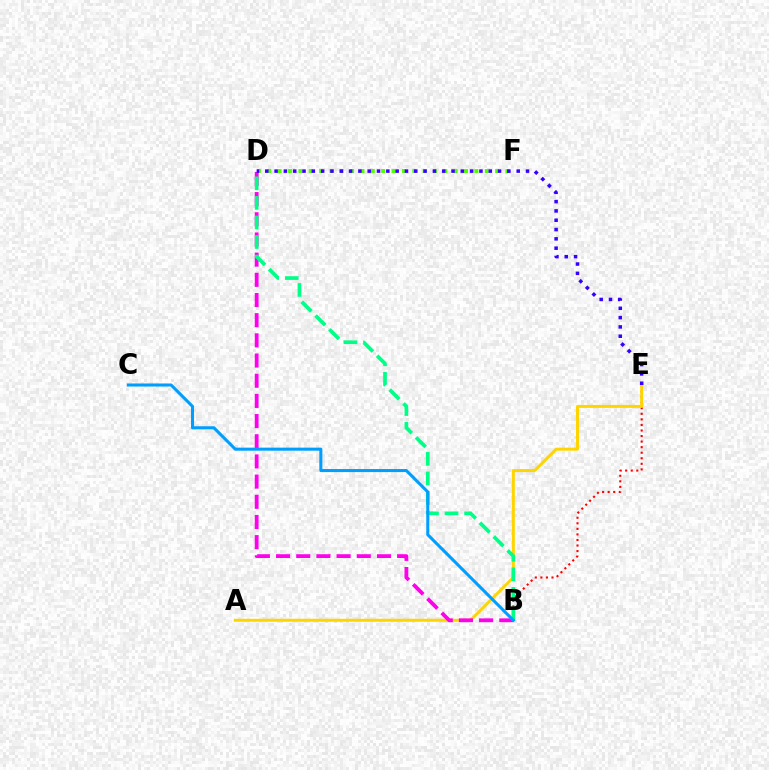{('D', 'F'): [{'color': '#4fff00', 'line_style': 'dotted', 'thickness': 2.81}], ('B', 'E'): [{'color': '#ff0000', 'line_style': 'dotted', 'thickness': 1.51}], ('A', 'E'): [{'color': '#ffd500', 'line_style': 'solid', 'thickness': 2.15}], ('B', 'D'): [{'color': '#ff00ed', 'line_style': 'dashed', 'thickness': 2.74}, {'color': '#00ff86', 'line_style': 'dashed', 'thickness': 2.66}], ('D', 'E'): [{'color': '#3700ff', 'line_style': 'dotted', 'thickness': 2.53}], ('B', 'C'): [{'color': '#009eff', 'line_style': 'solid', 'thickness': 2.19}]}